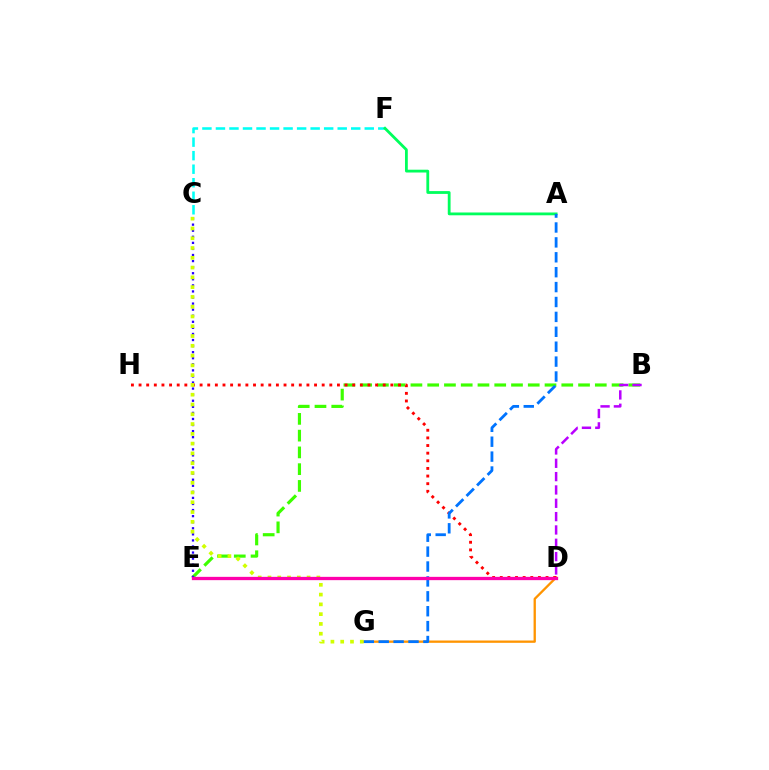{('B', 'E'): [{'color': '#3dff00', 'line_style': 'dashed', 'thickness': 2.28}], ('D', 'G'): [{'color': '#ff9400', 'line_style': 'solid', 'thickness': 1.66}], ('D', 'H'): [{'color': '#ff0000', 'line_style': 'dotted', 'thickness': 2.07}], ('C', 'E'): [{'color': '#2500ff', 'line_style': 'dotted', 'thickness': 1.65}], ('C', 'F'): [{'color': '#00fff6', 'line_style': 'dashed', 'thickness': 1.84}], ('A', 'F'): [{'color': '#00ff5c', 'line_style': 'solid', 'thickness': 2.02}], ('A', 'G'): [{'color': '#0074ff', 'line_style': 'dashed', 'thickness': 2.02}], ('C', 'G'): [{'color': '#d1ff00', 'line_style': 'dotted', 'thickness': 2.66}], ('B', 'D'): [{'color': '#b900ff', 'line_style': 'dashed', 'thickness': 1.81}], ('D', 'E'): [{'color': '#ff00ac', 'line_style': 'solid', 'thickness': 2.37}]}